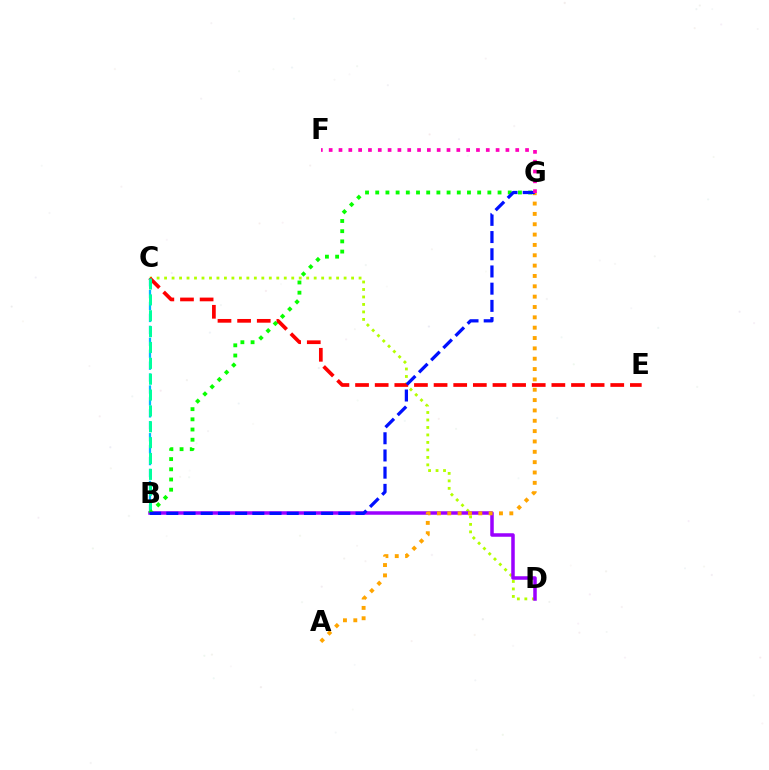{('C', 'D'): [{'color': '#b3ff00', 'line_style': 'dotted', 'thickness': 2.03}], ('B', 'C'): [{'color': '#00b5ff', 'line_style': 'dashed', 'thickness': 1.62}, {'color': '#00ff9d', 'line_style': 'dashed', 'thickness': 2.15}], ('C', 'E'): [{'color': '#ff0000', 'line_style': 'dashed', 'thickness': 2.67}], ('B', 'D'): [{'color': '#9b00ff', 'line_style': 'solid', 'thickness': 2.52}], ('A', 'G'): [{'color': '#ffa500', 'line_style': 'dotted', 'thickness': 2.81}], ('B', 'G'): [{'color': '#08ff00', 'line_style': 'dotted', 'thickness': 2.77}, {'color': '#0010ff', 'line_style': 'dashed', 'thickness': 2.34}], ('F', 'G'): [{'color': '#ff00bd', 'line_style': 'dotted', 'thickness': 2.67}]}